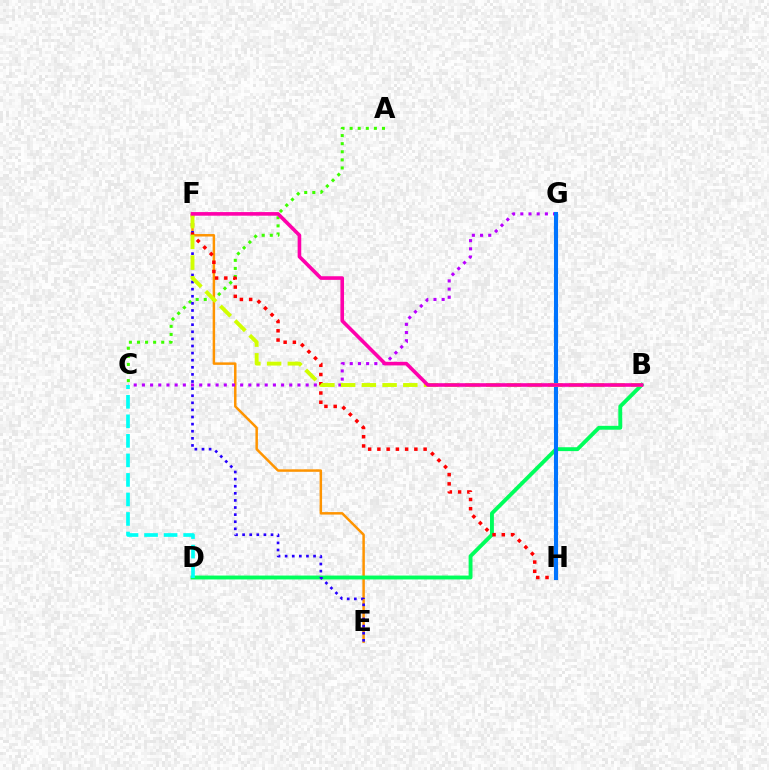{('E', 'F'): [{'color': '#ff9400', 'line_style': 'solid', 'thickness': 1.79}, {'color': '#2500ff', 'line_style': 'dotted', 'thickness': 1.93}], ('B', 'D'): [{'color': '#00ff5c', 'line_style': 'solid', 'thickness': 2.8}], ('C', 'G'): [{'color': '#b900ff', 'line_style': 'dotted', 'thickness': 2.22}], ('A', 'C'): [{'color': '#3dff00', 'line_style': 'dotted', 'thickness': 2.2}], ('F', 'H'): [{'color': '#ff0000', 'line_style': 'dotted', 'thickness': 2.51}], ('G', 'H'): [{'color': '#0074ff', 'line_style': 'solid', 'thickness': 2.95}], ('B', 'F'): [{'color': '#d1ff00', 'line_style': 'dashed', 'thickness': 2.82}, {'color': '#ff00ac', 'line_style': 'solid', 'thickness': 2.6}], ('C', 'D'): [{'color': '#00fff6', 'line_style': 'dashed', 'thickness': 2.65}]}